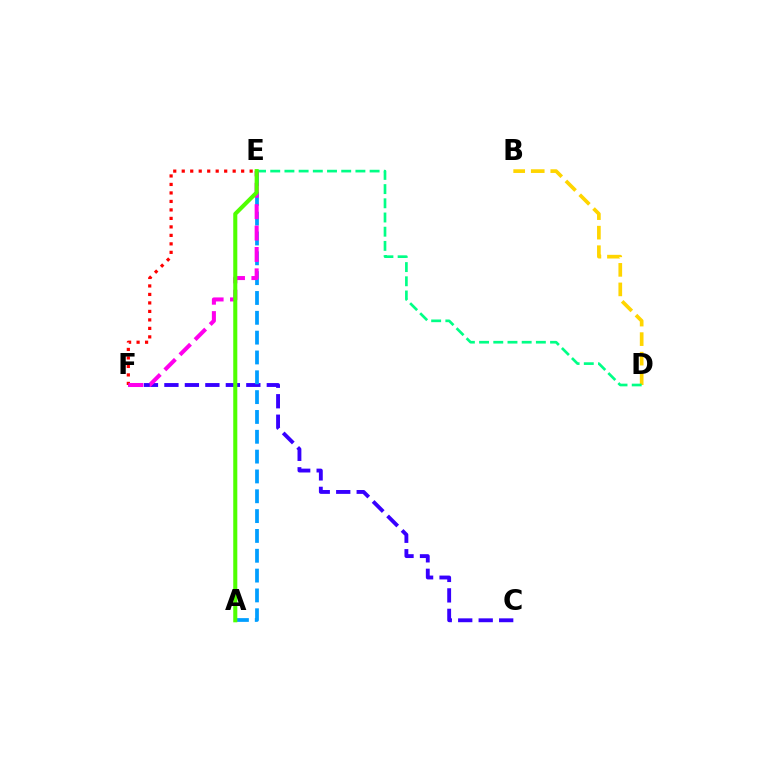{('C', 'F'): [{'color': '#3700ff', 'line_style': 'dashed', 'thickness': 2.78}], ('A', 'E'): [{'color': '#009eff', 'line_style': 'dashed', 'thickness': 2.69}, {'color': '#4fff00', 'line_style': 'solid', 'thickness': 2.92}], ('B', 'D'): [{'color': '#ffd500', 'line_style': 'dashed', 'thickness': 2.65}], ('D', 'E'): [{'color': '#00ff86', 'line_style': 'dashed', 'thickness': 1.93}], ('E', 'F'): [{'color': '#ff0000', 'line_style': 'dotted', 'thickness': 2.31}, {'color': '#ff00ed', 'line_style': 'dashed', 'thickness': 2.9}]}